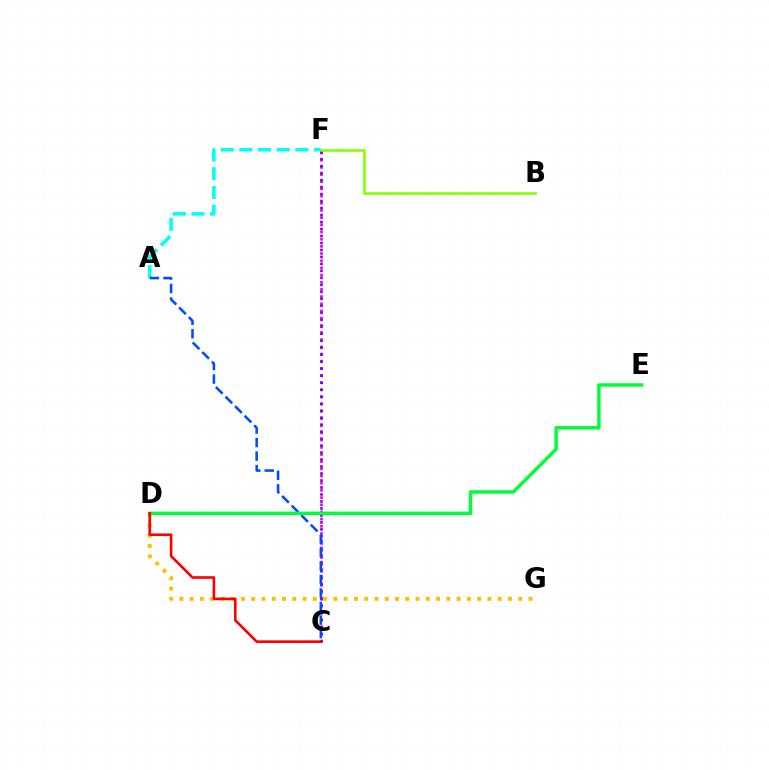{('C', 'F'): [{'color': '#ff00cf', 'line_style': 'dotted', 'thickness': 1.95}, {'color': '#7200ff', 'line_style': 'dotted', 'thickness': 1.9}], ('A', 'F'): [{'color': '#00fff6', 'line_style': 'dashed', 'thickness': 2.54}], ('B', 'F'): [{'color': '#84ff00', 'line_style': 'solid', 'thickness': 1.86}], ('D', 'G'): [{'color': '#ffbd00', 'line_style': 'dotted', 'thickness': 2.79}], ('A', 'C'): [{'color': '#004bff', 'line_style': 'dashed', 'thickness': 1.84}], ('D', 'E'): [{'color': '#00ff39', 'line_style': 'solid', 'thickness': 2.48}], ('C', 'D'): [{'color': '#ff0000', 'line_style': 'solid', 'thickness': 1.9}]}